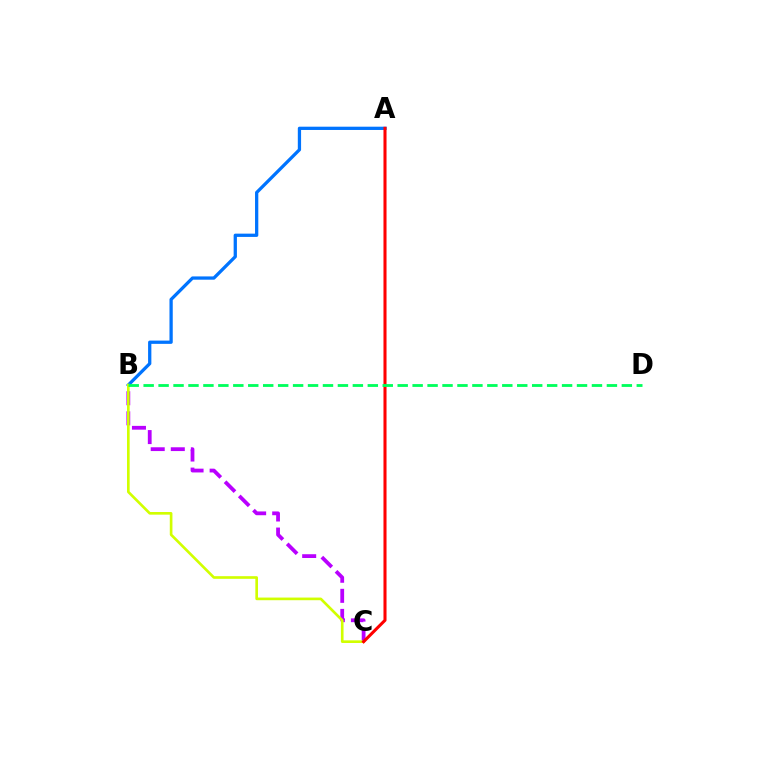{('A', 'B'): [{'color': '#0074ff', 'line_style': 'solid', 'thickness': 2.36}], ('B', 'C'): [{'color': '#b900ff', 'line_style': 'dashed', 'thickness': 2.73}, {'color': '#d1ff00', 'line_style': 'solid', 'thickness': 1.91}], ('A', 'C'): [{'color': '#ff0000', 'line_style': 'solid', 'thickness': 2.2}], ('B', 'D'): [{'color': '#00ff5c', 'line_style': 'dashed', 'thickness': 2.03}]}